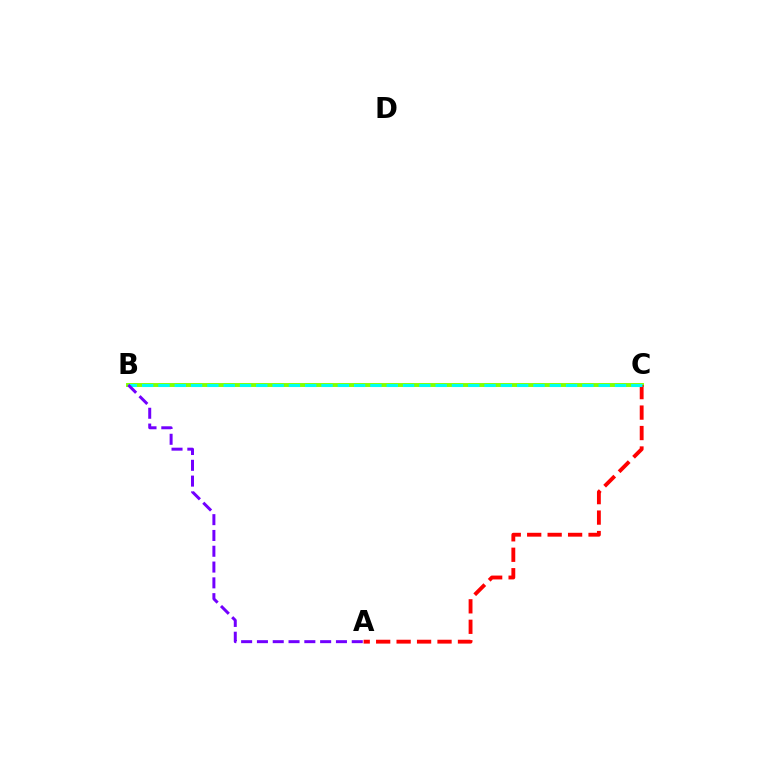{('B', 'C'): [{'color': '#84ff00', 'line_style': 'solid', 'thickness': 2.83}, {'color': '#00fff6', 'line_style': 'dashed', 'thickness': 2.21}], ('A', 'C'): [{'color': '#ff0000', 'line_style': 'dashed', 'thickness': 2.78}], ('A', 'B'): [{'color': '#7200ff', 'line_style': 'dashed', 'thickness': 2.15}]}